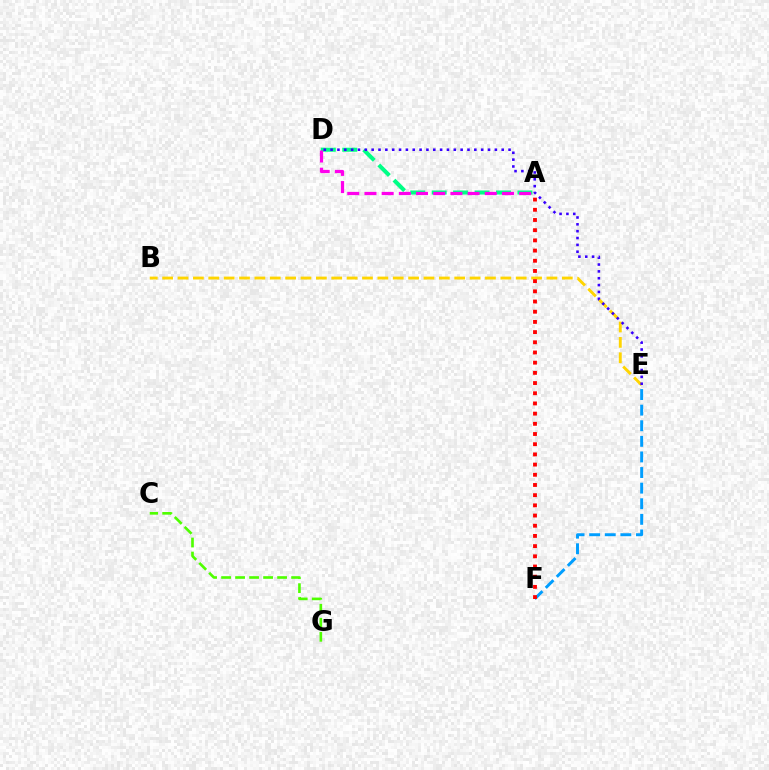{('C', 'G'): [{'color': '#4fff00', 'line_style': 'dashed', 'thickness': 1.9}], ('A', 'D'): [{'color': '#00ff86', 'line_style': 'dashed', 'thickness': 2.91}, {'color': '#ff00ed', 'line_style': 'dashed', 'thickness': 2.34}], ('B', 'E'): [{'color': '#ffd500', 'line_style': 'dashed', 'thickness': 2.09}], ('E', 'F'): [{'color': '#009eff', 'line_style': 'dashed', 'thickness': 2.12}], ('D', 'E'): [{'color': '#3700ff', 'line_style': 'dotted', 'thickness': 1.86}], ('A', 'F'): [{'color': '#ff0000', 'line_style': 'dotted', 'thickness': 2.77}]}